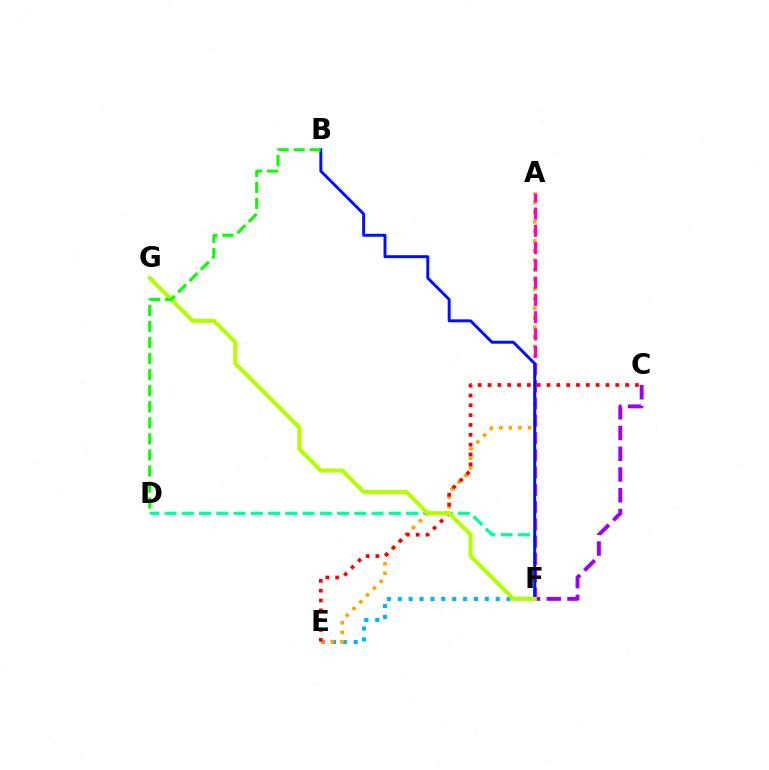{('D', 'F'): [{'color': '#00ff9d', 'line_style': 'dashed', 'thickness': 2.34}], ('E', 'F'): [{'color': '#00b5ff', 'line_style': 'dotted', 'thickness': 2.96}], ('C', 'F'): [{'color': '#9b00ff', 'line_style': 'dashed', 'thickness': 2.82}], ('A', 'E'): [{'color': '#ffa500', 'line_style': 'dotted', 'thickness': 2.61}], ('A', 'F'): [{'color': '#ff00bd', 'line_style': 'dashed', 'thickness': 2.35}], ('C', 'E'): [{'color': '#ff0000', 'line_style': 'dotted', 'thickness': 2.67}], ('B', 'F'): [{'color': '#0010ff', 'line_style': 'solid', 'thickness': 2.12}], ('F', 'G'): [{'color': '#b3ff00', 'line_style': 'solid', 'thickness': 2.92}], ('B', 'D'): [{'color': '#08ff00', 'line_style': 'dashed', 'thickness': 2.18}]}